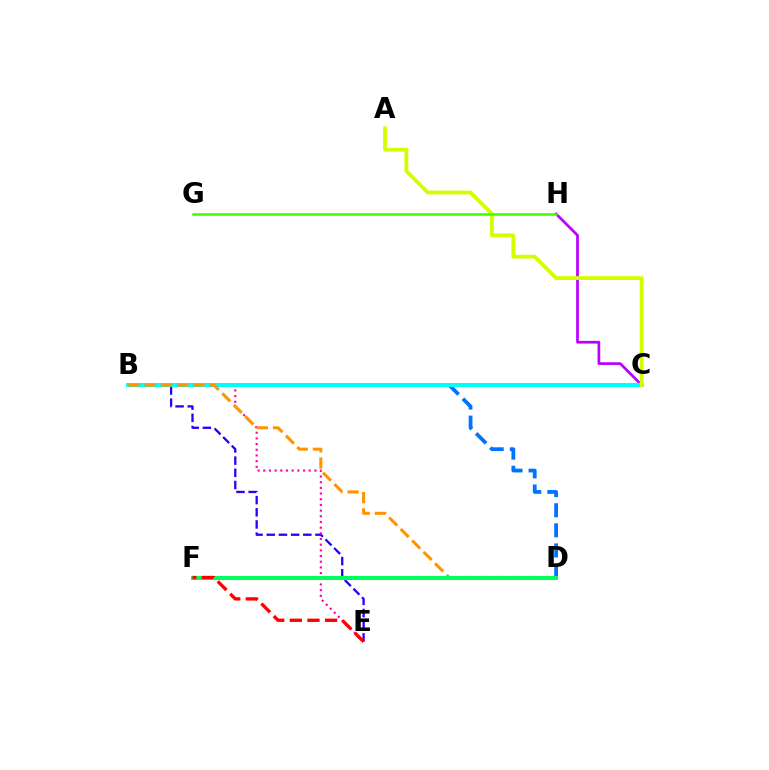{('B', 'D'): [{'color': '#0074ff', 'line_style': 'dashed', 'thickness': 2.73}, {'color': '#ff9400', 'line_style': 'dashed', 'thickness': 2.2}], ('B', 'E'): [{'color': '#2500ff', 'line_style': 'dashed', 'thickness': 1.65}, {'color': '#ff00ac', 'line_style': 'dotted', 'thickness': 1.54}], ('C', 'H'): [{'color': '#b900ff', 'line_style': 'solid', 'thickness': 1.95}], ('B', 'C'): [{'color': '#00fff6', 'line_style': 'solid', 'thickness': 2.88}], ('A', 'C'): [{'color': '#d1ff00', 'line_style': 'solid', 'thickness': 2.75}], ('D', 'F'): [{'color': '#00ff5c', 'line_style': 'solid', 'thickness': 2.9}], ('G', 'H'): [{'color': '#3dff00', 'line_style': 'solid', 'thickness': 1.83}], ('E', 'F'): [{'color': '#ff0000', 'line_style': 'dashed', 'thickness': 2.39}]}